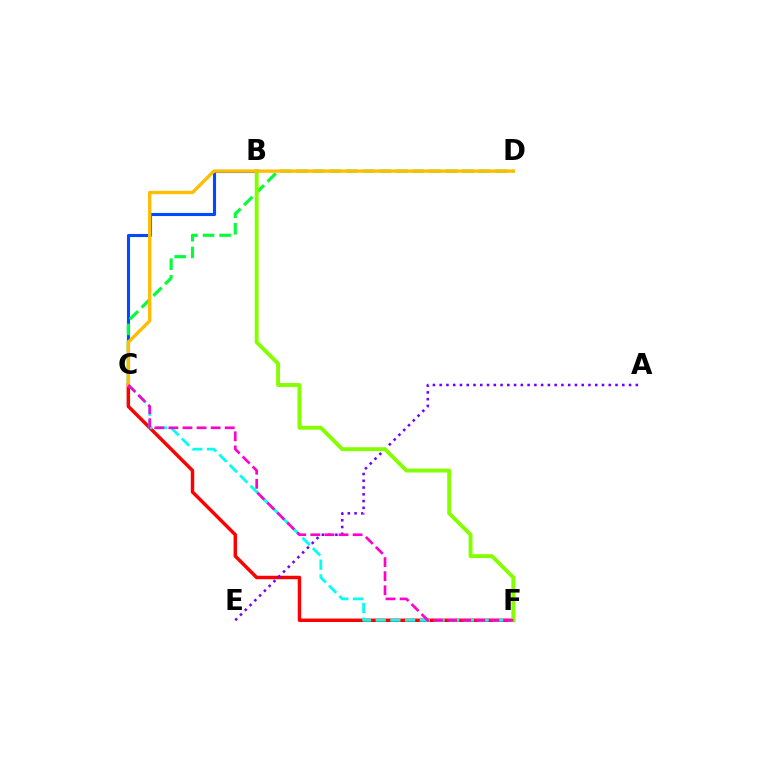{('B', 'C'): [{'color': '#004bff', 'line_style': 'solid', 'thickness': 2.23}], ('C', 'F'): [{'color': '#ff0000', 'line_style': 'solid', 'thickness': 2.49}, {'color': '#00fff6', 'line_style': 'dashed', 'thickness': 2.0}, {'color': '#ff00cf', 'line_style': 'dashed', 'thickness': 1.91}], ('A', 'E'): [{'color': '#7200ff', 'line_style': 'dotted', 'thickness': 1.84}], ('C', 'D'): [{'color': '#00ff39', 'line_style': 'dashed', 'thickness': 2.25}, {'color': '#ffbd00', 'line_style': 'solid', 'thickness': 2.42}], ('B', 'F'): [{'color': '#84ff00', 'line_style': 'solid', 'thickness': 2.8}]}